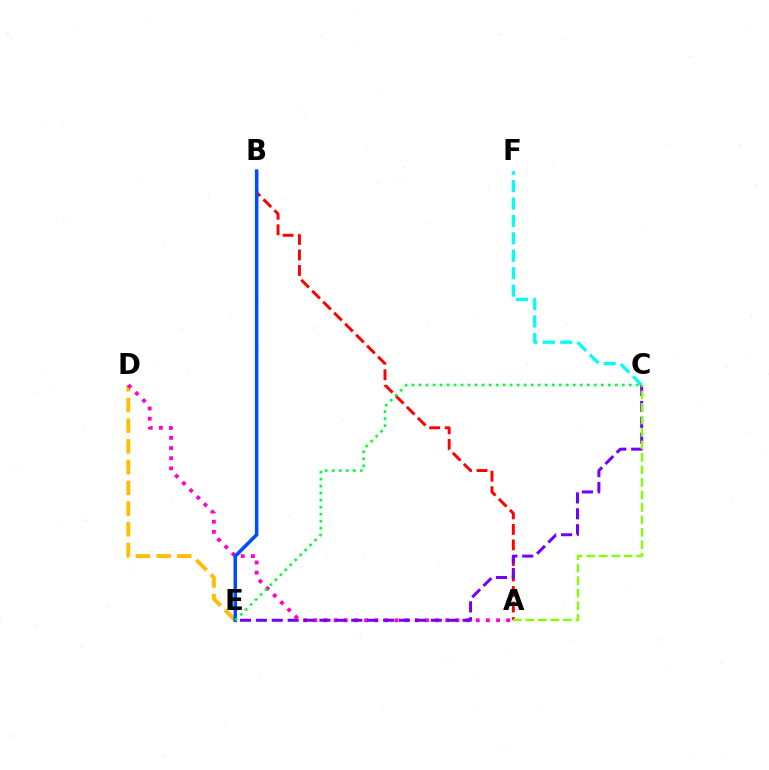{('C', 'F'): [{'color': '#00fff6', 'line_style': 'dashed', 'thickness': 2.37}], ('D', 'E'): [{'color': '#ffbd00', 'line_style': 'dashed', 'thickness': 2.81}], ('A', 'B'): [{'color': '#ff0000', 'line_style': 'dashed', 'thickness': 2.11}], ('A', 'D'): [{'color': '#ff00cf', 'line_style': 'dotted', 'thickness': 2.76}], ('B', 'E'): [{'color': '#004bff', 'line_style': 'solid', 'thickness': 2.54}], ('C', 'E'): [{'color': '#7200ff', 'line_style': 'dashed', 'thickness': 2.16}, {'color': '#00ff39', 'line_style': 'dotted', 'thickness': 1.9}], ('A', 'C'): [{'color': '#84ff00', 'line_style': 'dashed', 'thickness': 1.7}]}